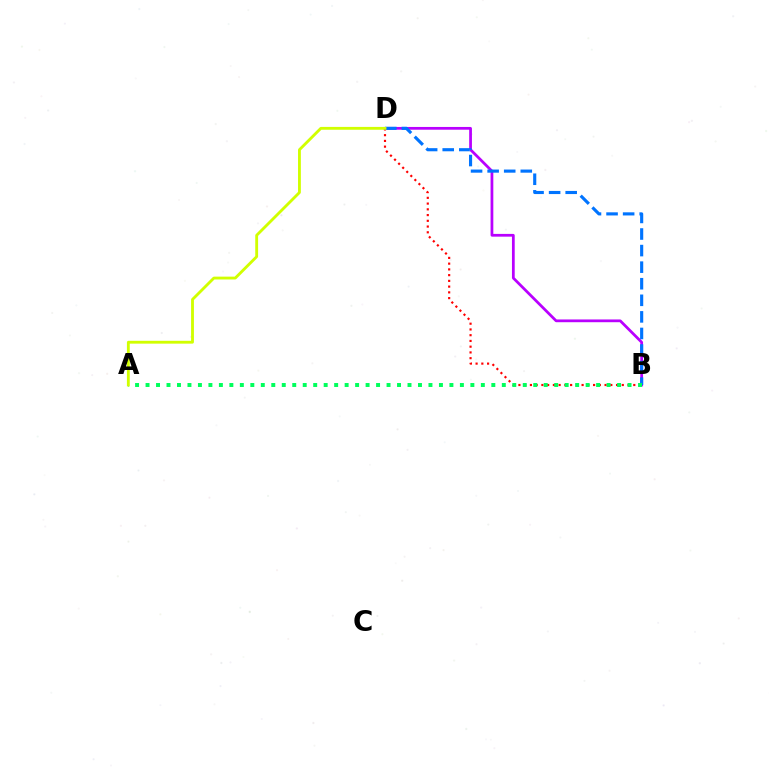{('B', 'D'): [{'color': '#ff0000', 'line_style': 'dotted', 'thickness': 1.56}, {'color': '#b900ff', 'line_style': 'solid', 'thickness': 1.98}, {'color': '#0074ff', 'line_style': 'dashed', 'thickness': 2.25}], ('A', 'B'): [{'color': '#00ff5c', 'line_style': 'dotted', 'thickness': 2.85}], ('A', 'D'): [{'color': '#d1ff00', 'line_style': 'solid', 'thickness': 2.05}]}